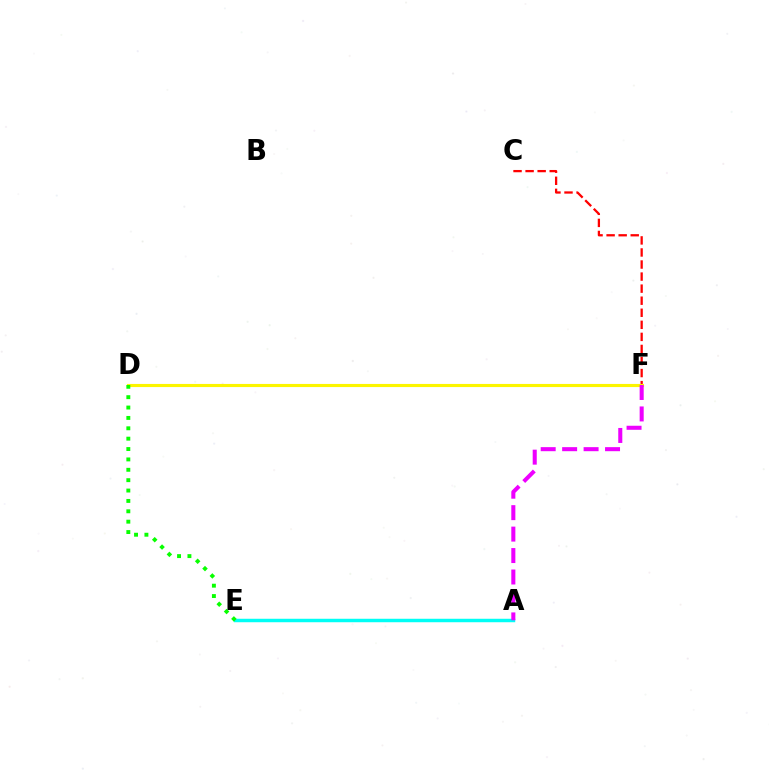{('D', 'F'): [{'color': '#0010ff', 'line_style': 'dashed', 'thickness': 1.94}, {'color': '#fcf500', 'line_style': 'solid', 'thickness': 2.24}], ('C', 'F'): [{'color': '#ff0000', 'line_style': 'dashed', 'thickness': 1.64}], ('A', 'E'): [{'color': '#00fff6', 'line_style': 'solid', 'thickness': 2.49}], ('D', 'E'): [{'color': '#08ff00', 'line_style': 'dotted', 'thickness': 2.82}], ('A', 'F'): [{'color': '#ee00ff', 'line_style': 'dashed', 'thickness': 2.91}]}